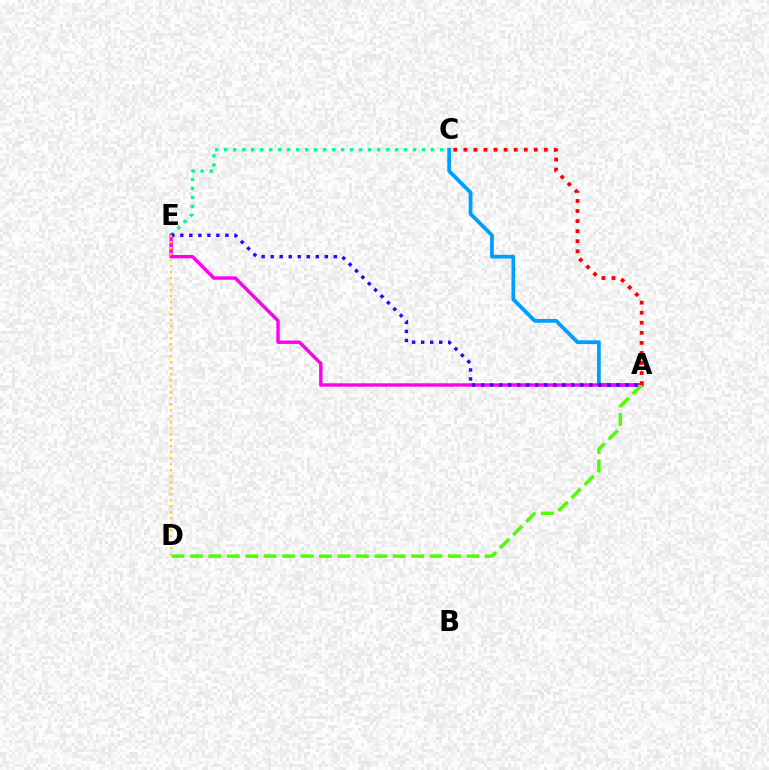{('C', 'E'): [{'color': '#00ff86', 'line_style': 'dotted', 'thickness': 2.44}], ('A', 'C'): [{'color': '#009eff', 'line_style': 'solid', 'thickness': 2.73}, {'color': '#ff0000', 'line_style': 'dotted', 'thickness': 2.73}], ('A', 'E'): [{'color': '#ff00ed', 'line_style': 'solid', 'thickness': 2.45}, {'color': '#3700ff', 'line_style': 'dotted', 'thickness': 2.45}], ('A', 'D'): [{'color': '#4fff00', 'line_style': 'dashed', 'thickness': 2.51}], ('D', 'E'): [{'color': '#ffd500', 'line_style': 'dotted', 'thickness': 1.63}]}